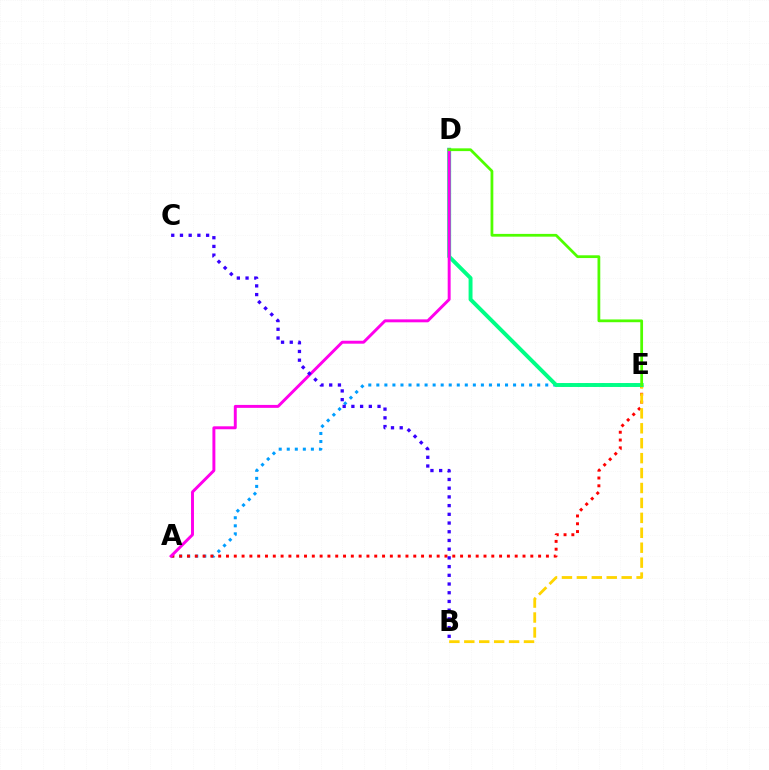{('A', 'E'): [{'color': '#009eff', 'line_style': 'dotted', 'thickness': 2.19}, {'color': '#ff0000', 'line_style': 'dotted', 'thickness': 2.12}], ('B', 'E'): [{'color': '#ffd500', 'line_style': 'dashed', 'thickness': 2.03}], ('D', 'E'): [{'color': '#00ff86', 'line_style': 'solid', 'thickness': 2.82}, {'color': '#4fff00', 'line_style': 'solid', 'thickness': 1.99}], ('A', 'D'): [{'color': '#ff00ed', 'line_style': 'solid', 'thickness': 2.12}], ('B', 'C'): [{'color': '#3700ff', 'line_style': 'dotted', 'thickness': 2.37}]}